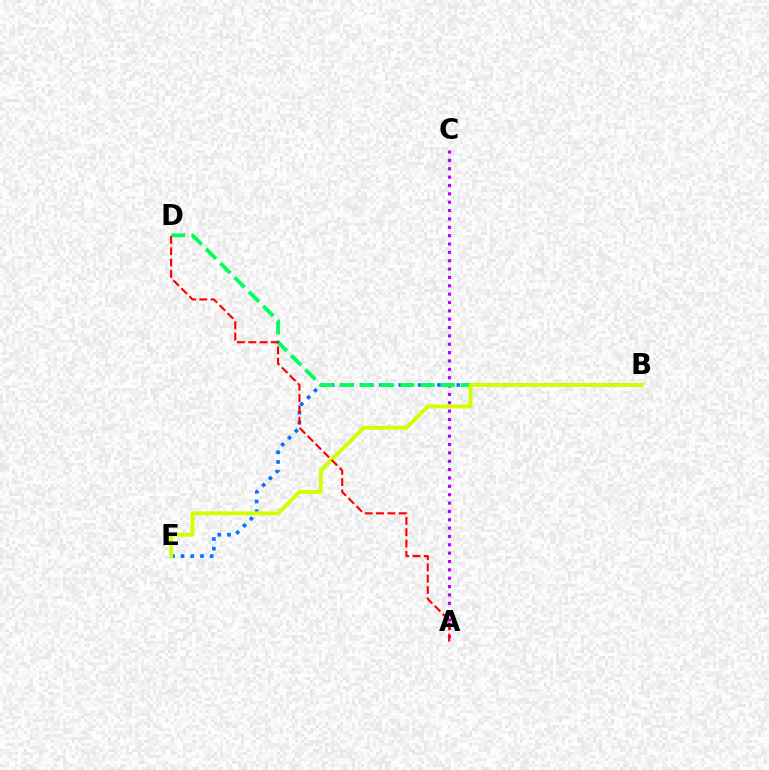{('B', 'E'): [{'color': '#0074ff', 'line_style': 'dotted', 'thickness': 2.63}, {'color': '#d1ff00', 'line_style': 'solid', 'thickness': 2.78}], ('A', 'C'): [{'color': '#b900ff', 'line_style': 'dotted', 'thickness': 2.27}], ('B', 'D'): [{'color': '#00ff5c', 'line_style': 'dashed', 'thickness': 2.75}], ('A', 'D'): [{'color': '#ff0000', 'line_style': 'dashed', 'thickness': 1.54}]}